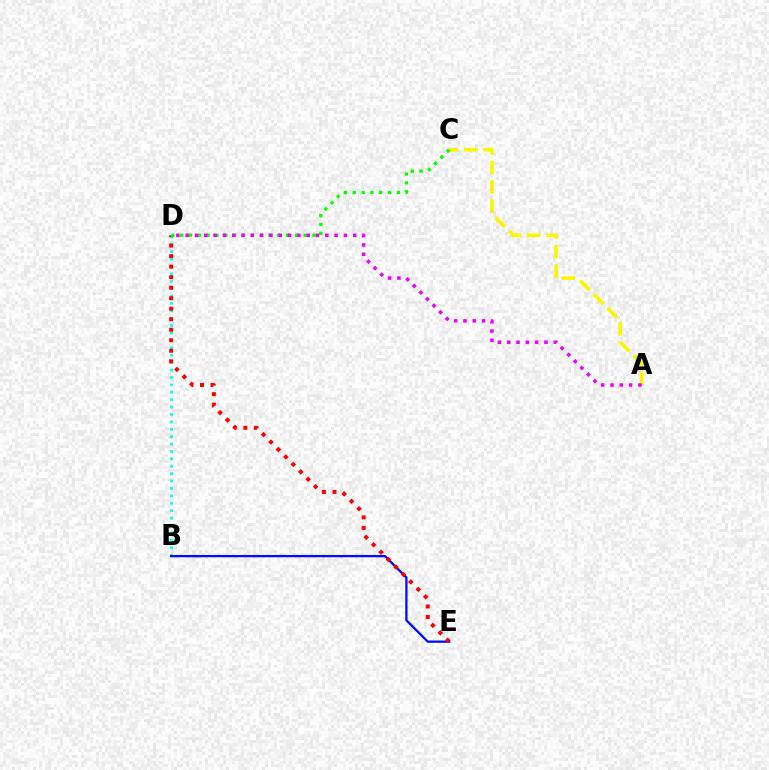{('B', 'D'): [{'color': '#00fff6', 'line_style': 'dotted', 'thickness': 2.01}], ('A', 'C'): [{'color': '#fcf500', 'line_style': 'dashed', 'thickness': 2.64}], ('B', 'E'): [{'color': '#0010ff', 'line_style': 'solid', 'thickness': 1.66}], ('D', 'E'): [{'color': '#ff0000', 'line_style': 'dotted', 'thickness': 2.86}], ('C', 'D'): [{'color': '#08ff00', 'line_style': 'dotted', 'thickness': 2.4}], ('A', 'D'): [{'color': '#ee00ff', 'line_style': 'dotted', 'thickness': 2.53}]}